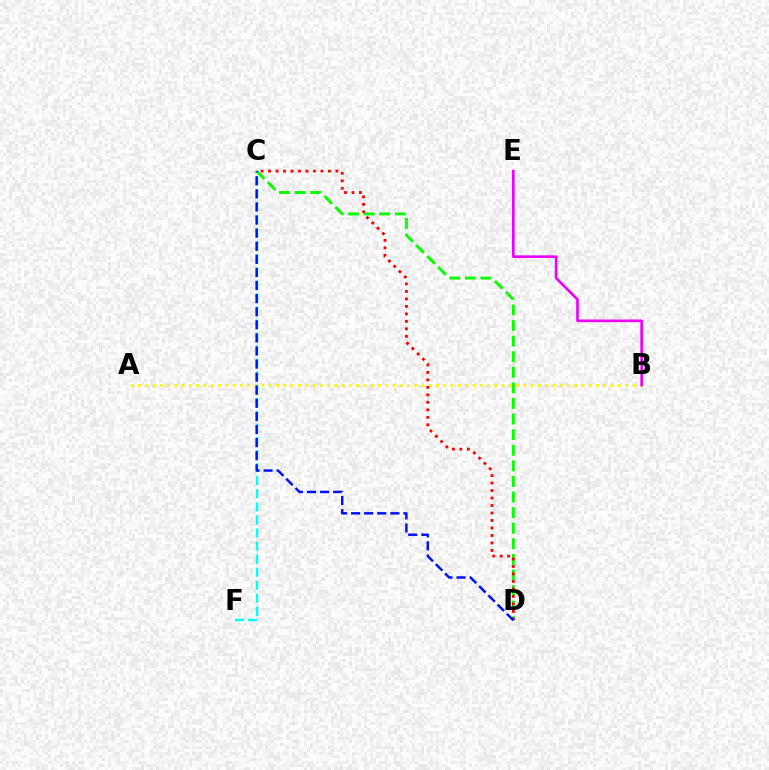{('C', 'D'): [{'color': '#08ff00', 'line_style': 'dashed', 'thickness': 2.12}, {'color': '#ff0000', 'line_style': 'dotted', 'thickness': 2.03}, {'color': '#0010ff', 'line_style': 'dashed', 'thickness': 1.78}], ('A', 'B'): [{'color': '#fcf500', 'line_style': 'dotted', 'thickness': 1.98}], ('B', 'E'): [{'color': '#ee00ff', 'line_style': 'solid', 'thickness': 1.91}], ('C', 'F'): [{'color': '#00fff6', 'line_style': 'dashed', 'thickness': 1.77}]}